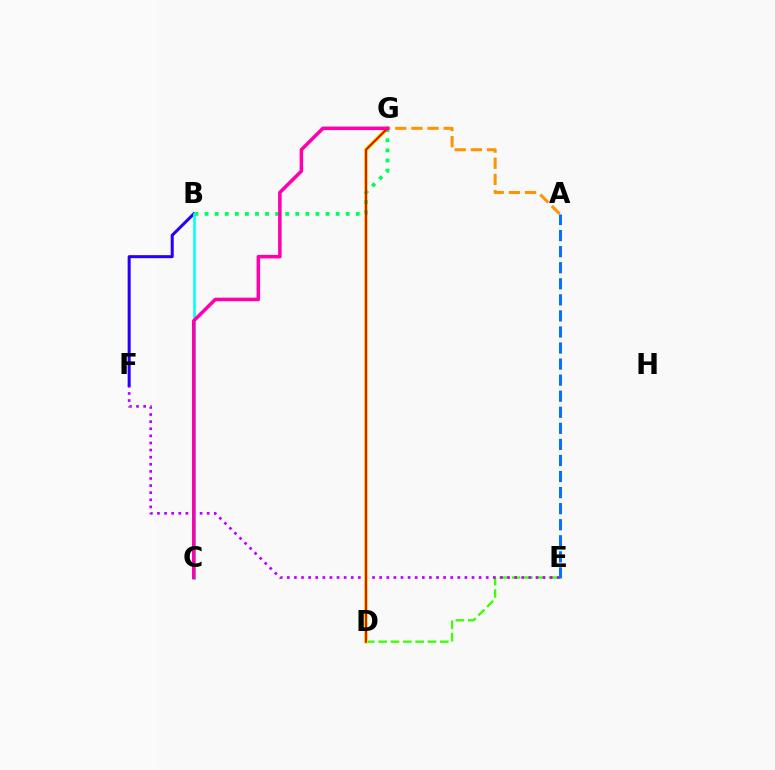{('D', 'E'): [{'color': '#3dff00', 'line_style': 'dashed', 'thickness': 1.68}], ('E', 'F'): [{'color': '#b900ff', 'line_style': 'dotted', 'thickness': 1.93}], ('B', 'F'): [{'color': '#2500ff', 'line_style': 'solid', 'thickness': 2.18}], ('D', 'G'): [{'color': '#d1ff00', 'line_style': 'solid', 'thickness': 2.91}, {'color': '#ff0000', 'line_style': 'solid', 'thickness': 1.52}], ('B', 'G'): [{'color': '#00ff5c', 'line_style': 'dotted', 'thickness': 2.74}], ('B', 'C'): [{'color': '#00fff6', 'line_style': 'solid', 'thickness': 1.87}], ('A', 'E'): [{'color': '#0074ff', 'line_style': 'dashed', 'thickness': 2.18}], ('A', 'G'): [{'color': '#ff9400', 'line_style': 'dashed', 'thickness': 2.2}], ('C', 'G'): [{'color': '#ff00ac', 'line_style': 'solid', 'thickness': 2.55}]}